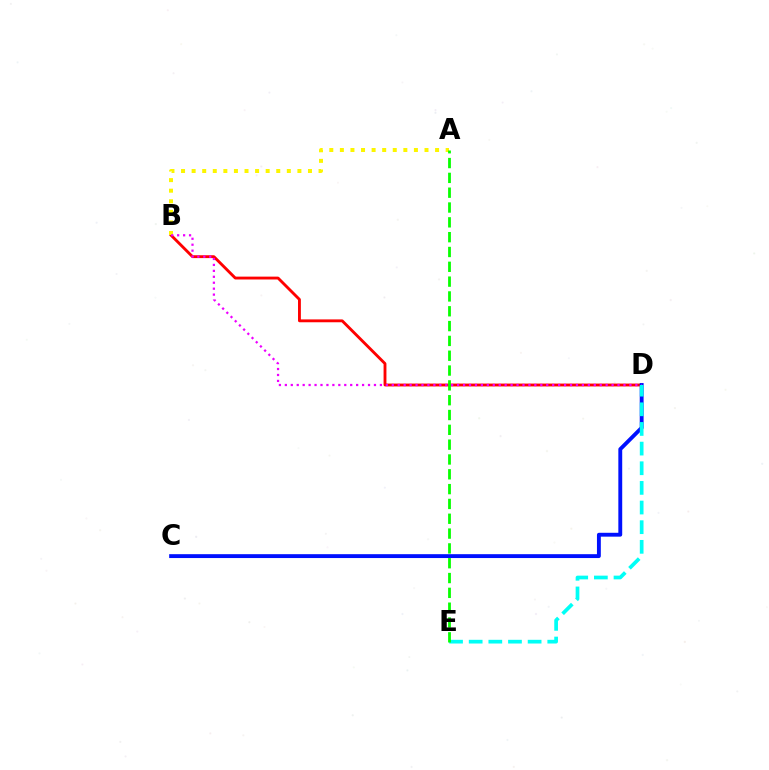{('B', 'D'): [{'color': '#ff0000', 'line_style': 'solid', 'thickness': 2.06}, {'color': '#ee00ff', 'line_style': 'dotted', 'thickness': 1.61}], ('A', 'B'): [{'color': '#fcf500', 'line_style': 'dotted', 'thickness': 2.87}], ('C', 'D'): [{'color': '#0010ff', 'line_style': 'solid', 'thickness': 2.79}], ('D', 'E'): [{'color': '#00fff6', 'line_style': 'dashed', 'thickness': 2.67}], ('A', 'E'): [{'color': '#08ff00', 'line_style': 'dashed', 'thickness': 2.01}]}